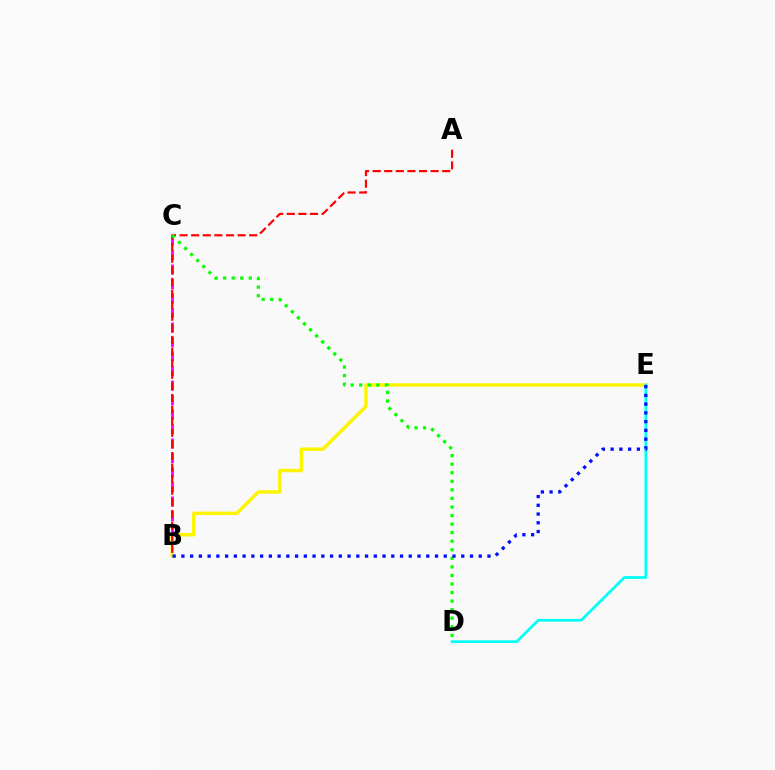{('B', 'C'): [{'color': '#ee00ff', 'line_style': 'dashed', 'thickness': 1.97}], ('B', 'E'): [{'color': '#fcf500', 'line_style': 'solid', 'thickness': 2.48}, {'color': '#0010ff', 'line_style': 'dotted', 'thickness': 2.38}], ('D', 'E'): [{'color': '#00fff6', 'line_style': 'solid', 'thickness': 1.98}], ('A', 'B'): [{'color': '#ff0000', 'line_style': 'dashed', 'thickness': 1.58}], ('C', 'D'): [{'color': '#08ff00', 'line_style': 'dotted', 'thickness': 2.32}]}